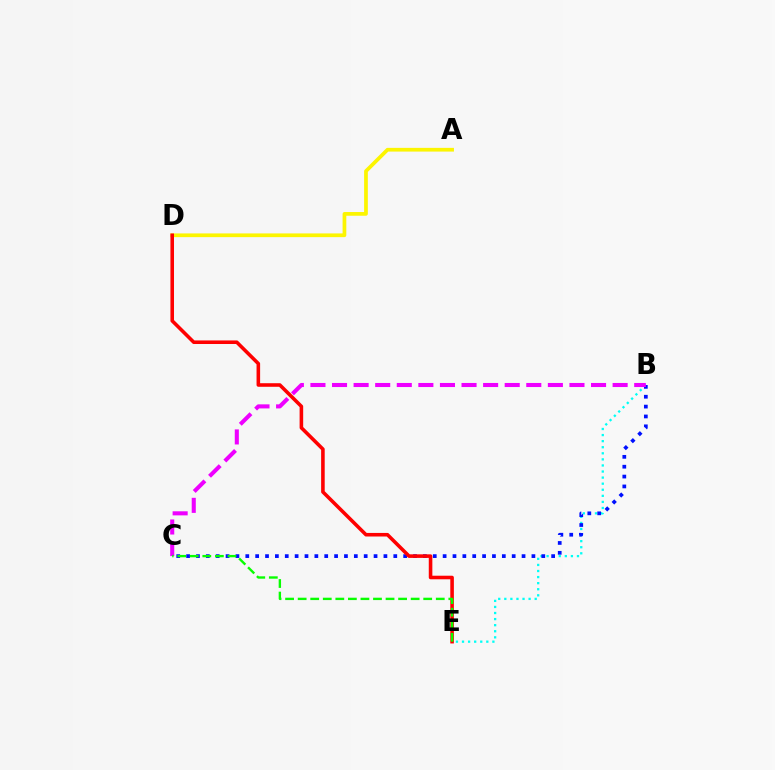{('B', 'E'): [{'color': '#00fff6', 'line_style': 'dotted', 'thickness': 1.65}], ('A', 'D'): [{'color': '#fcf500', 'line_style': 'solid', 'thickness': 2.68}], ('B', 'C'): [{'color': '#0010ff', 'line_style': 'dotted', 'thickness': 2.68}, {'color': '#ee00ff', 'line_style': 'dashed', 'thickness': 2.93}], ('D', 'E'): [{'color': '#ff0000', 'line_style': 'solid', 'thickness': 2.57}], ('C', 'E'): [{'color': '#08ff00', 'line_style': 'dashed', 'thickness': 1.71}]}